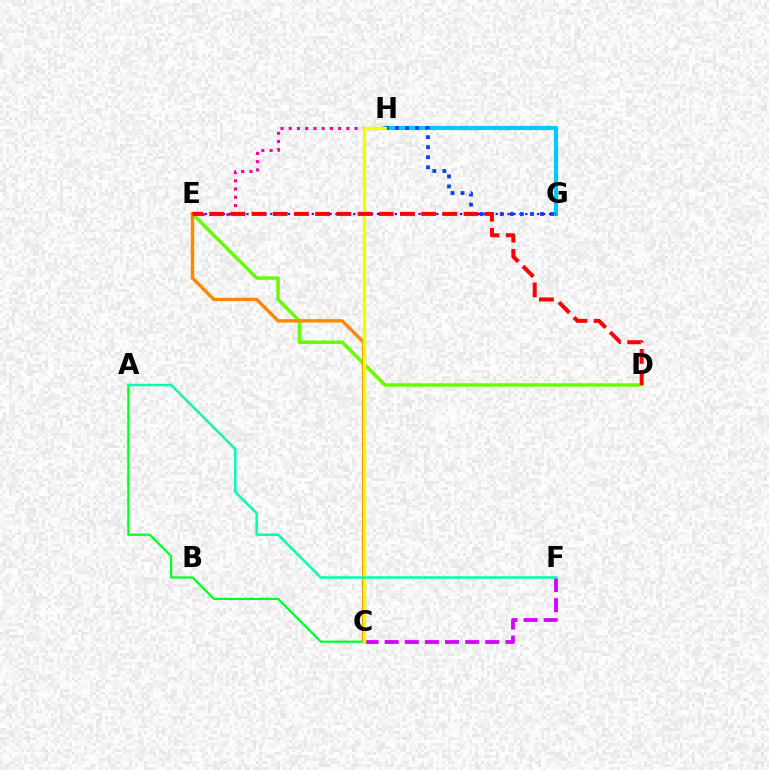{('G', 'H'): [{'color': '#00c7ff', 'line_style': 'solid', 'thickness': 2.95}, {'color': '#003fff', 'line_style': 'dotted', 'thickness': 2.73}], ('E', 'H'): [{'color': '#ff00a0', 'line_style': 'dotted', 'thickness': 2.24}], ('D', 'E'): [{'color': '#66ff00', 'line_style': 'solid', 'thickness': 2.5}, {'color': '#ff0000', 'line_style': 'dashed', 'thickness': 2.88}], ('C', 'E'): [{'color': '#ff8800', 'line_style': 'solid', 'thickness': 2.44}], ('E', 'G'): [{'color': '#4f00ff', 'line_style': 'dotted', 'thickness': 1.61}], ('A', 'C'): [{'color': '#00ff27', 'line_style': 'solid', 'thickness': 1.58}], ('C', 'F'): [{'color': '#d600ff', 'line_style': 'dashed', 'thickness': 2.73}], ('C', 'H'): [{'color': '#eeff00', 'line_style': 'solid', 'thickness': 2.42}], ('A', 'F'): [{'color': '#00ffaf', 'line_style': 'solid', 'thickness': 1.79}]}